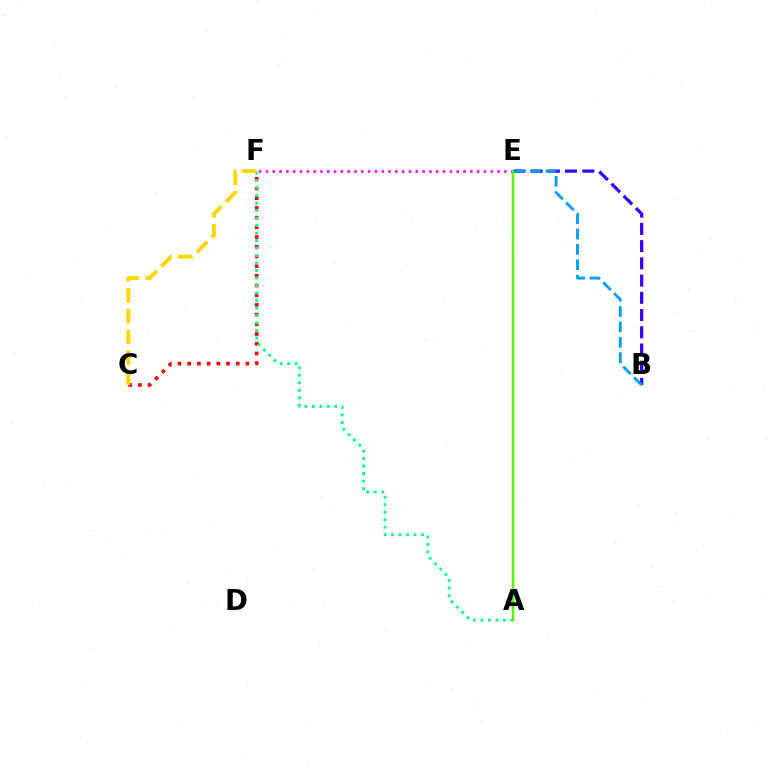{('E', 'F'): [{'color': '#ff00ed', 'line_style': 'dotted', 'thickness': 1.85}], ('C', 'F'): [{'color': '#ff0000', 'line_style': 'dotted', 'thickness': 2.64}, {'color': '#ffd500', 'line_style': 'dashed', 'thickness': 2.82}], ('B', 'E'): [{'color': '#3700ff', 'line_style': 'dashed', 'thickness': 2.34}, {'color': '#009eff', 'line_style': 'dashed', 'thickness': 2.09}], ('A', 'F'): [{'color': '#00ff86', 'line_style': 'dotted', 'thickness': 2.04}], ('A', 'E'): [{'color': '#4fff00', 'line_style': 'solid', 'thickness': 1.8}]}